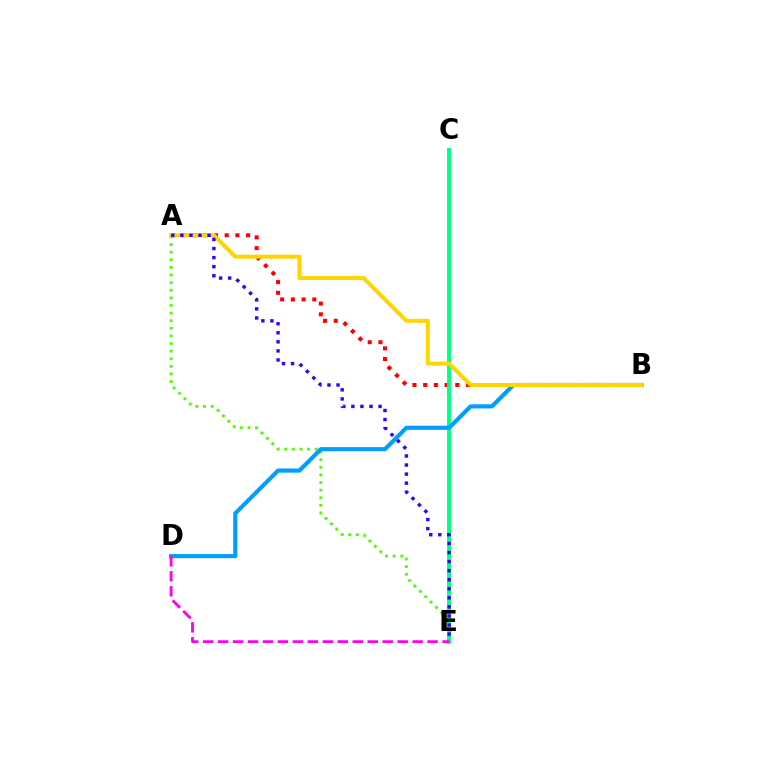{('A', 'B'): [{'color': '#ff0000', 'line_style': 'dotted', 'thickness': 2.91}, {'color': '#ffd500', 'line_style': 'solid', 'thickness': 2.87}], ('A', 'E'): [{'color': '#4fff00', 'line_style': 'dotted', 'thickness': 2.07}, {'color': '#3700ff', 'line_style': 'dotted', 'thickness': 2.46}], ('C', 'E'): [{'color': '#00ff86', 'line_style': 'solid', 'thickness': 2.81}], ('B', 'D'): [{'color': '#009eff', 'line_style': 'solid', 'thickness': 2.98}], ('D', 'E'): [{'color': '#ff00ed', 'line_style': 'dashed', 'thickness': 2.03}]}